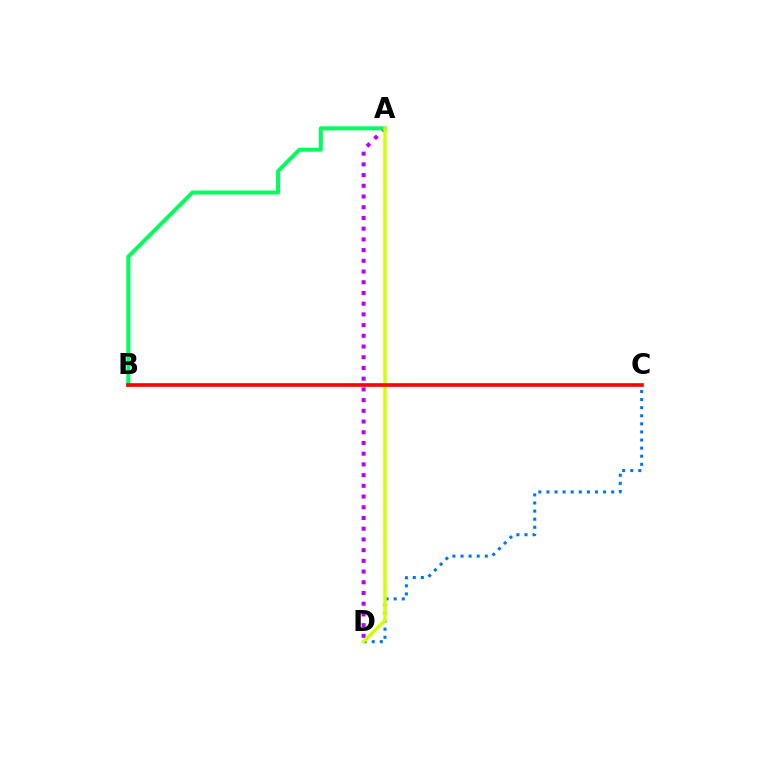{('A', 'D'): [{'color': '#b900ff', 'line_style': 'dotted', 'thickness': 2.91}, {'color': '#d1ff00', 'line_style': 'solid', 'thickness': 2.48}], ('A', 'B'): [{'color': '#00ff5c', 'line_style': 'solid', 'thickness': 2.87}], ('C', 'D'): [{'color': '#0074ff', 'line_style': 'dotted', 'thickness': 2.2}], ('B', 'C'): [{'color': '#ff0000', 'line_style': 'solid', 'thickness': 2.62}]}